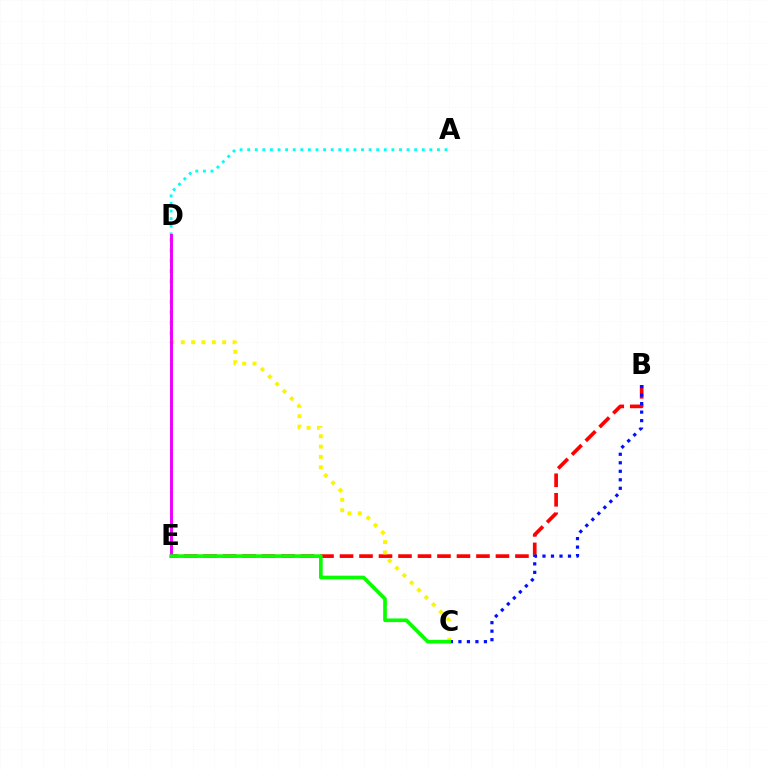{('A', 'D'): [{'color': '#00fff6', 'line_style': 'dotted', 'thickness': 2.06}], ('B', 'E'): [{'color': '#ff0000', 'line_style': 'dashed', 'thickness': 2.65}], ('C', 'D'): [{'color': '#fcf500', 'line_style': 'dotted', 'thickness': 2.81}], ('B', 'C'): [{'color': '#0010ff', 'line_style': 'dotted', 'thickness': 2.31}], ('D', 'E'): [{'color': '#ee00ff', 'line_style': 'solid', 'thickness': 2.11}], ('C', 'E'): [{'color': '#08ff00', 'line_style': 'solid', 'thickness': 2.64}]}